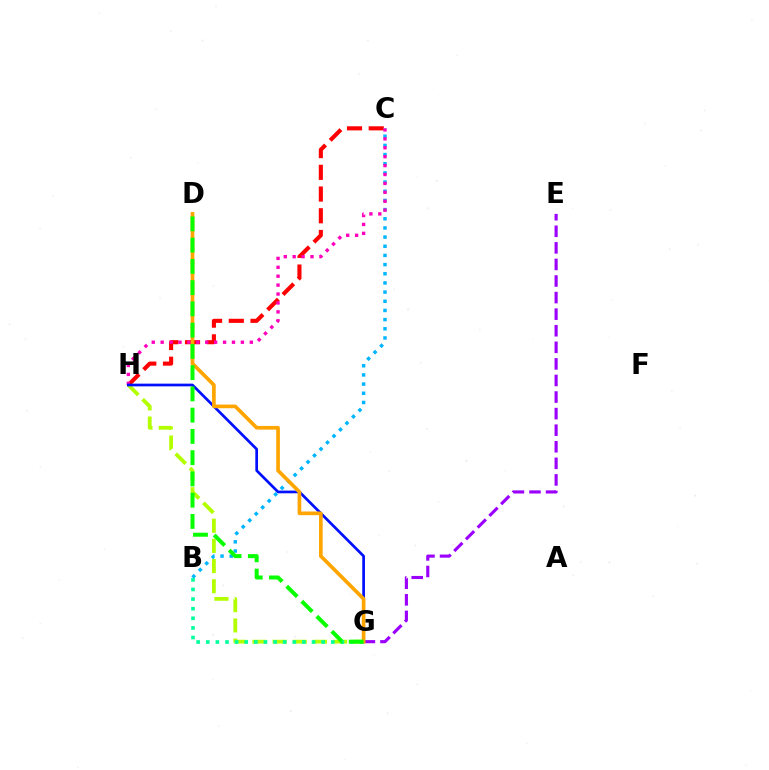{('C', 'H'): [{'color': '#ff0000', 'line_style': 'dashed', 'thickness': 2.95}, {'color': '#ff00bd', 'line_style': 'dotted', 'thickness': 2.42}], ('G', 'H'): [{'color': '#b3ff00', 'line_style': 'dashed', 'thickness': 2.74}, {'color': '#0010ff', 'line_style': 'solid', 'thickness': 1.94}], ('B', 'C'): [{'color': '#00b5ff', 'line_style': 'dotted', 'thickness': 2.49}], ('E', 'G'): [{'color': '#9b00ff', 'line_style': 'dashed', 'thickness': 2.25}], ('B', 'G'): [{'color': '#00ff9d', 'line_style': 'dotted', 'thickness': 2.61}], ('D', 'G'): [{'color': '#ffa500', 'line_style': 'solid', 'thickness': 2.64}, {'color': '#08ff00', 'line_style': 'dashed', 'thickness': 2.89}]}